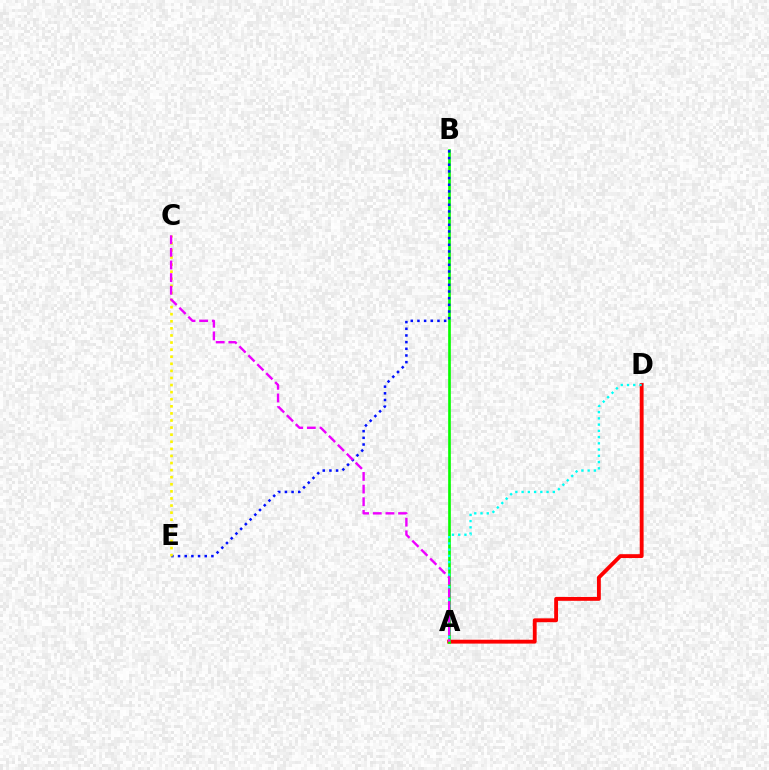{('A', 'D'): [{'color': '#ff0000', 'line_style': 'solid', 'thickness': 2.78}, {'color': '#00fff6', 'line_style': 'dotted', 'thickness': 1.7}], ('A', 'B'): [{'color': '#08ff00', 'line_style': 'solid', 'thickness': 1.92}], ('B', 'E'): [{'color': '#0010ff', 'line_style': 'dotted', 'thickness': 1.81}], ('C', 'E'): [{'color': '#fcf500', 'line_style': 'dotted', 'thickness': 1.93}], ('A', 'C'): [{'color': '#ee00ff', 'line_style': 'dashed', 'thickness': 1.72}]}